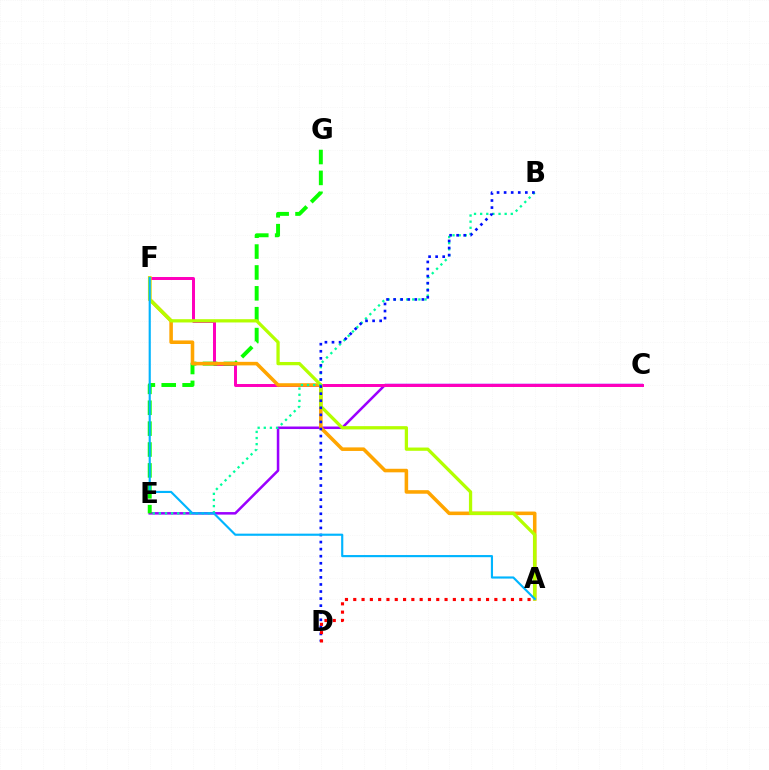{('C', 'E'): [{'color': '#9b00ff', 'line_style': 'solid', 'thickness': 1.82}], ('C', 'F'): [{'color': '#ff00bd', 'line_style': 'solid', 'thickness': 2.14}], ('E', 'G'): [{'color': '#08ff00', 'line_style': 'dashed', 'thickness': 2.84}], ('A', 'F'): [{'color': '#ffa500', 'line_style': 'solid', 'thickness': 2.56}, {'color': '#b3ff00', 'line_style': 'solid', 'thickness': 2.35}, {'color': '#00b5ff', 'line_style': 'solid', 'thickness': 1.55}], ('B', 'E'): [{'color': '#00ff9d', 'line_style': 'dotted', 'thickness': 1.66}], ('B', 'D'): [{'color': '#0010ff', 'line_style': 'dotted', 'thickness': 1.92}], ('A', 'D'): [{'color': '#ff0000', 'line_style': 'dotted', 'thickness': 2.25}]}